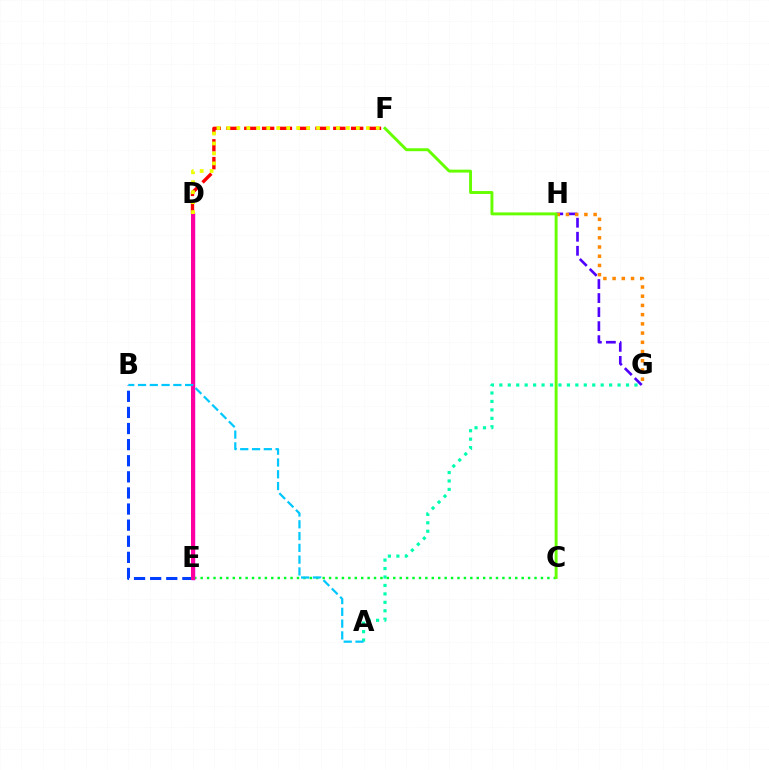{('A', 'G'): [{'color': '#00ffaf', 'line_style': 'dotted', 'thickness': 2.29}], ('C', 'E'): [{'color': '#00ff27', 'line_style': 'dotted', 'thickness': 1.74}], ('G', 'H'): [{'color': '#4f00ff', 'line_style': 'dashed', 'thickness': 1.91}, {'color': '#ff8800', 'line_style': 'dotted', 'thickness': 2.51}], ('B', 'E'): [{'color': '#003fff', 'line_style': 'dashed', 'thickness': 2.19}], ('D', 'E'): [{'color': '#d600ff', 'line_style': 'solid', 'thickness': 2.49}, {'color': '#ff00a0', 'line_style': 'solid', 'thickness': 2.87}], ('D', 'F'): [{'color': '#ff0000', 'line_style': 'dashed', 'thickness': 2.42}, {'color': '#eeff00', 'line_style': 'dotted', 'thickness': 2.71}], ('A', 'B'): [{'color': '#00c7ff', 'line_style': 'dashed', 'thickness': 1.6}], ('C', 'F'): [{'color': '#66ff00', 'line_style': 'solid', 'thickness': 2.1}]}